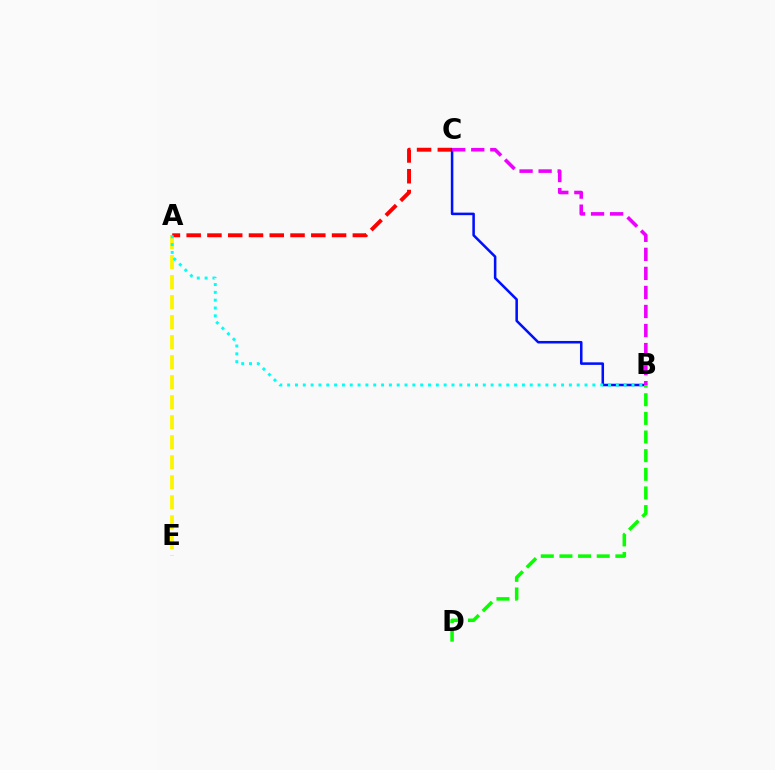{('A', 'E'): [{'color': '#fcf500', 'line_style': 'dashed', 'thickness': 2.72}], ('A', 'C'): [{'color': '#ff0000', 'line_style': 'dashed', 'thickness': 2.82}], ('B', 'C'): [{'color': '#0010ff', 'line_style': 'solid', 'thickness': 1.83}, {'color': '#ee00ff', 'line_style': 'dashed', 'thickness': 2.59}], ('B', 'D'): [{'color': '#08ff00', 'line_style': 'dashed', 'thickness': 2.53}], ('A', 'B'): [{'color': '#00fff6', 'line_style': 'dotted', 'thickness': 2.13}]}